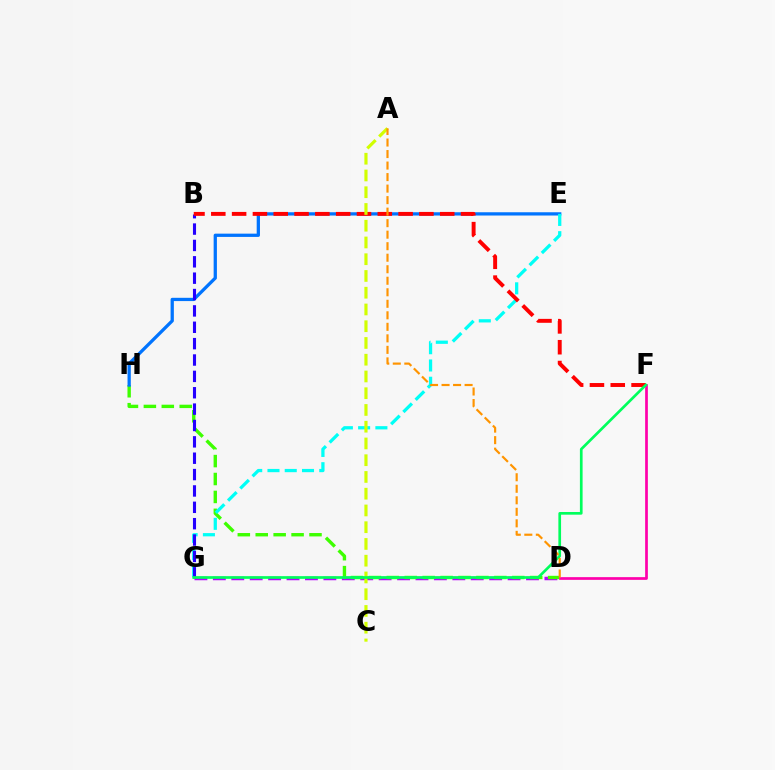{('D', 'G'): [{'color': '#b900ff', 'line_style': 'dashed', 'thickness': 2.5}], ('D', 'H'): [{'color': '#3dff00', 'line_style': 'dashed', 'thickness': 2.43}], ('E', 'H'): [{'color': '#0074ff', 'line_style': 'solid', 'thickness': 2.35}], ('E', 'G'): [{'color': '#00fff6', 'line_style': 'dashed', 'thickness': 2.35}], ('B', 'G'): [{'color': '#2500ff', 'line_style': 'dashed', 'thickness': 2.22}], ('B', 'F'): [{'color': '#ff0000', 'line_style': 'dashed', 'thickness': 2.83}], ('A', 'C'): [{'color': '#d1ff00', 'line_style': 'dashed', 'thickness': 2.28}], ('D', 'F'): [{'color': '#ff00ac', 'line_style': 'solid', 'thickness': 1.95}], ('F', 'G'): [{'color': '#00ff5c', 'line_style': 'solid', 'thickness': 1.93}], ('A', 'D'): [{'color': '#ff9400', 'line_style': 'dashed', 'thickness': 1.56}]}